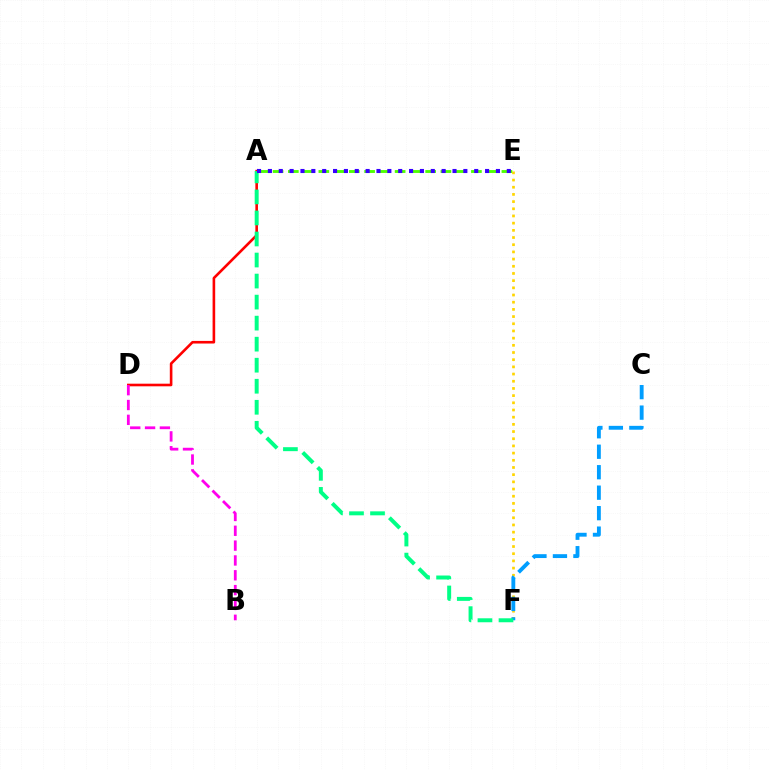{('A', 'D'): [{'color': '#ff0000', 'line_style': 'solid', 'thickness': 1.88}], ('E', 'F'): [{'color': '#ffd500', 'line_style': 'dotted', 'thickness': 1.95}], ('C', 'F'): [{'color': '#009eff', 'line_style': 'dashed', 'thickness': 2.78}], ('A', 'E'): [{'color': '#4fff00', 'line_style': 'dashed', 'thickness': 2.07}, {'color': '#3700ff', 'line_style': 'dotted', 'thickness': 2.95}], ('A', 'F'): [{'color': '#00ff86', 'line_style': 'dashed', 'thickness': 2.86}], ('B', 'D'): [{'color': '#ff00ed', 'line_style': 'dashed', 'thickness': 2.02}]}